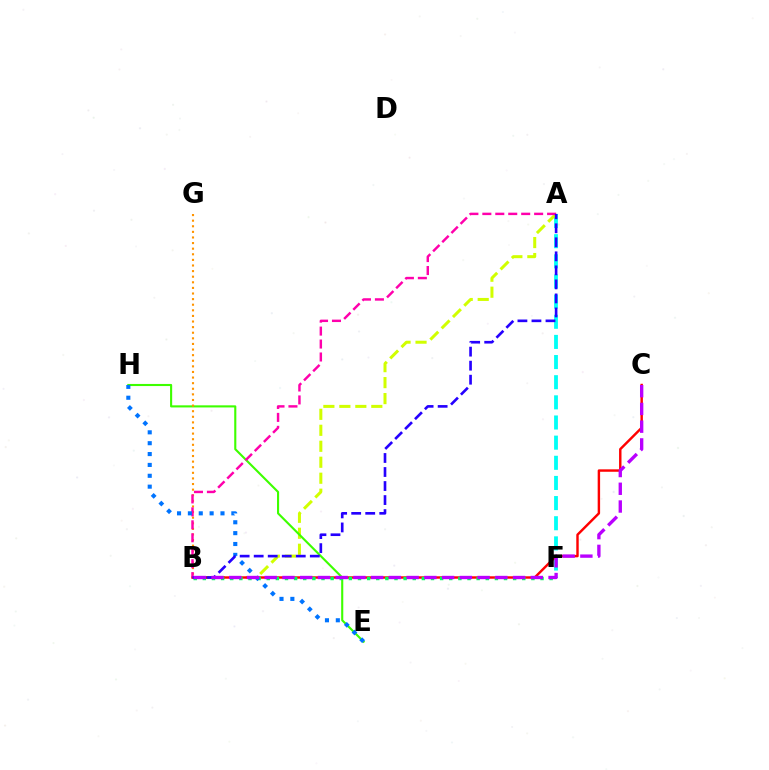{('A', 'F'): [{'color': '#00fff6', 'line_style': 'dashed', 'thickness': 2.74}], ('A', 'B'): [{'color': '#d1ff00', 'line_style': 'dashed', 'thickness': 2.17}, {'color': '#ff00ac', 'line_style': 'dashed', 'thickness': 1.76}, {'color': '#2500ff', 'line_style': 'dashed', 'thickness': 1.91}], ('E', 'H'): [{'color': '#3dff00', 'line_style': 'solid', 'thickness': 1.52}, {'color': '#0074ff', 'line_style': 'dotted', 'thickness': 2.95}], ('B', 'C'): [{'color': '#ff0000', 'line_style': 'solid', 'thickness': 1.75}, {'color': '#b900ff', 'line_style': 'dashed', 'thickness': 2.41}], ('B', 'G'): [{'color': '#ff9400', 'line_style': 'dotted', 'thickness': 1.52}], ('B', 'F'): [{'color': '#00ff5c', 'line_style': 'dotted', 'thickness': 2.48}]}